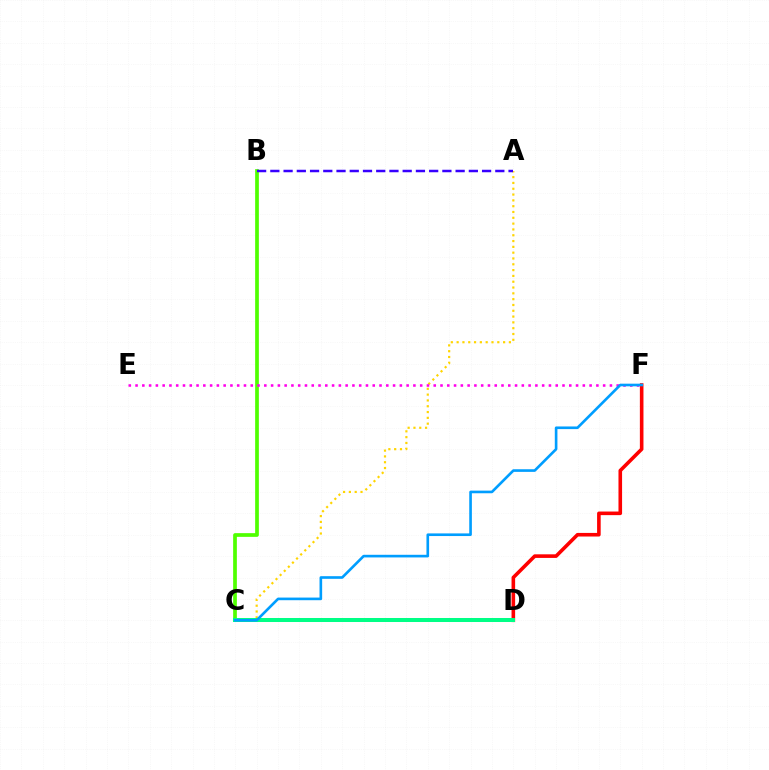{('B', 'C'): [{'color': '#4fff00', 'line_style': 'solid', 'thickness': 2.67}], ('A', 'C'): [{'color': '#ffd500', 'line_style': 'dotted', 'thickness': 1.58}], ('D', 'F'): [{'color': '#ff0000', 'line_style': 'solid', 'thickness': 2.59}], ('E', 'F'): [{'color': '#ff00ed', 'line_style': 'dotted', 'thickness': 1.84}], ('A', 'B'): [{'color': '#3700ff', 'line_style': 'dashed', 'thickness': 1.8}], ('C', 'D'): [{'color': '#00ff86', 'line_style': 'solid', 'thickness': 2.89}], ('C', 'F'): [{'color': '#009eff', 'line_style': 'solid', 'thickness': 1.9}]}